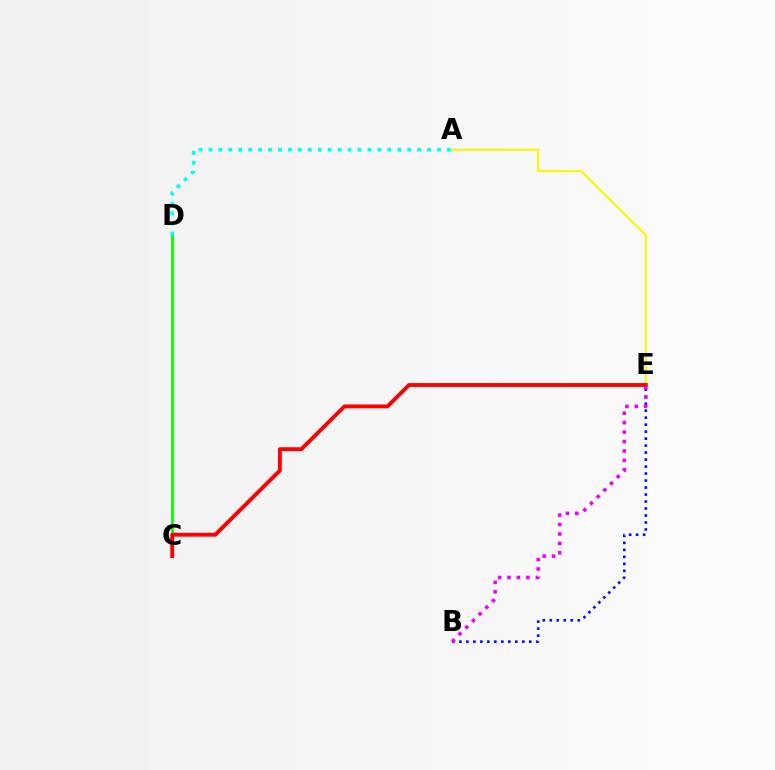{('C', 'D'): [{'color': '#08ff00', 'line_style': 'solid', 'thickness': 2.04}], ('A', 'D'): [{'color': '#00fff6', 'line_style': 'dotted', 'thickness': 2.7}], ('B', 'E'): [{'color': '#0010ff', 'line_style': 'dotted', 'thickness': 1.9}, {'color': '#ee00ff', 'line_style': 'dotted', 'thickness': 2.56}], ('A', 'E'): [{'color': '#fcf500', 'line_style': 'solid', 'thickness': 1.51}], ('C', 'E'): [{'color': '#ff0000', 'line_style': 'solid', 'thickness': 2.79}]}